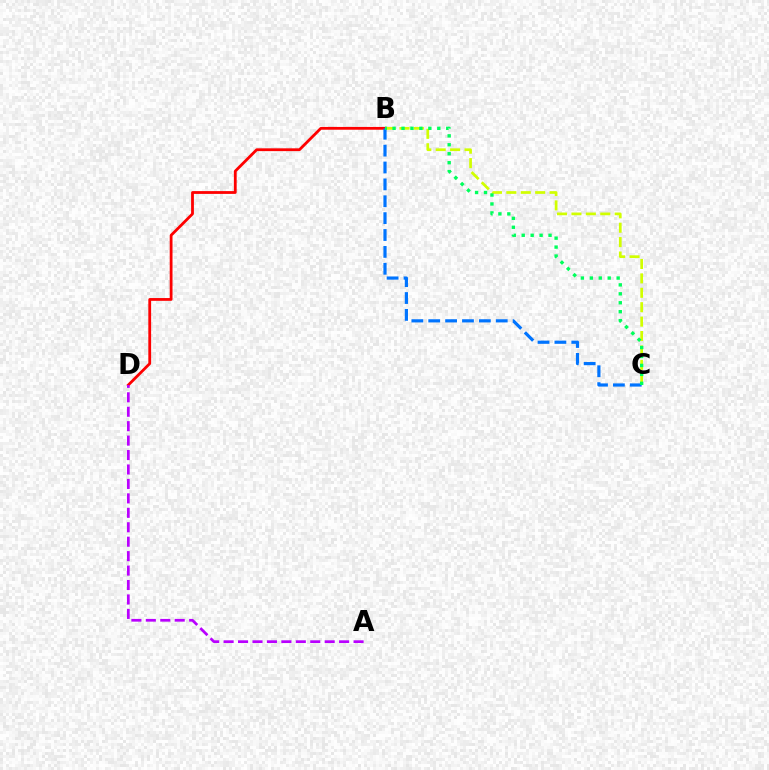{('B', 'C'): [{'color': '#d1ff00', 'line_style': 'dashed', 'thickness': 1.96}, {'color': '#0074ff', 'line_style': 'dashed', 'thickness': 2.29}, {'color': '#00ff5c', 'line_style': 'dotted', 'thickness': 2.43}], ('B', 'D'): [{'color': '#ff0000', 'line_style': 'solid', 'thickness': 2.01}], ('A', 'D'): [{'color': '#b900ff', 'line_style': 'dashed', 'thickness': 1.96}]}